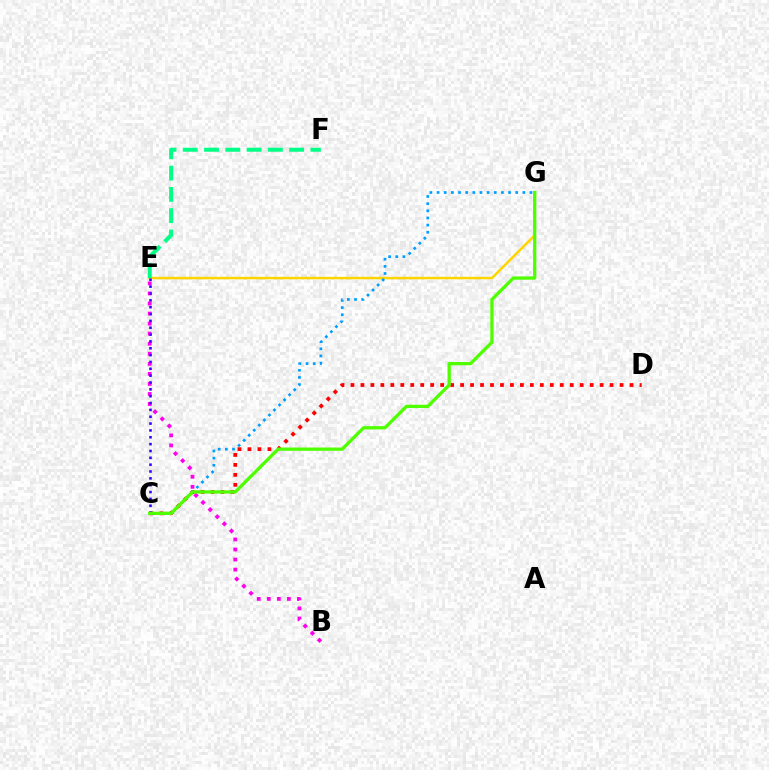{('E', 'G'): [{'color': '#ffd500', 'line_style': 'solid', 'thickness': 1.79}], ('C', 'D'): [{'color': '#ff0000', 'line_style': 'dotted', 'thickness': 2.71}], ('E', 'F'): [{'color': '#00ff86', 'line_style': 'dashed', 'thickness': 2.89}], ('B', 'E'): [{'color': '#ff00ed', 'line_style': 'dotted', 'thickness': 2.73}], ('C', 'G'): [{'color': '#009eff', 'line_style': 'dotted', 'thickness': 1.94}, {'color': '#4fff00', 'line_style': 'solid', 'thickness': 2.37}], ('C', 'E'): [{'color': '#3700ff', 'line_style': 'dotted', 'thickness': 1.86}]}